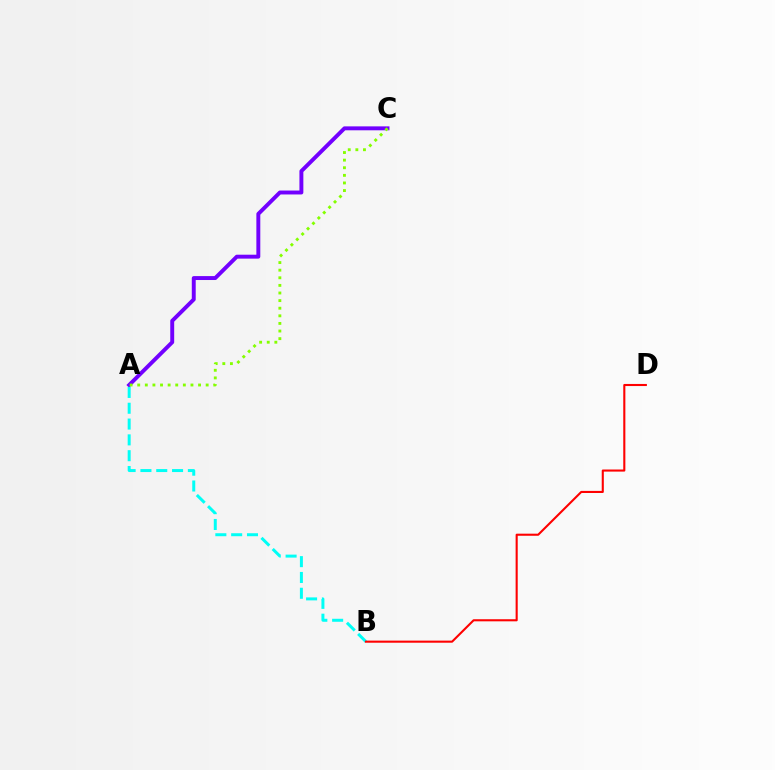{('A', 'C'): [{'color': '#7200ff', 'line_style': 'solid', 'thickness': 2.83}, {'color': '#84ff00', 'line_style': 'dotted', 'thickness': 2.07}], ('A', 'B'): [{'color': '#00fff6', 'line_style': 'dashed', 'thickness': 2.15}], ('B', 'D'): [{'color': '#ff0000', 'line_style': 'solid', 'thickness': 1.51}]}